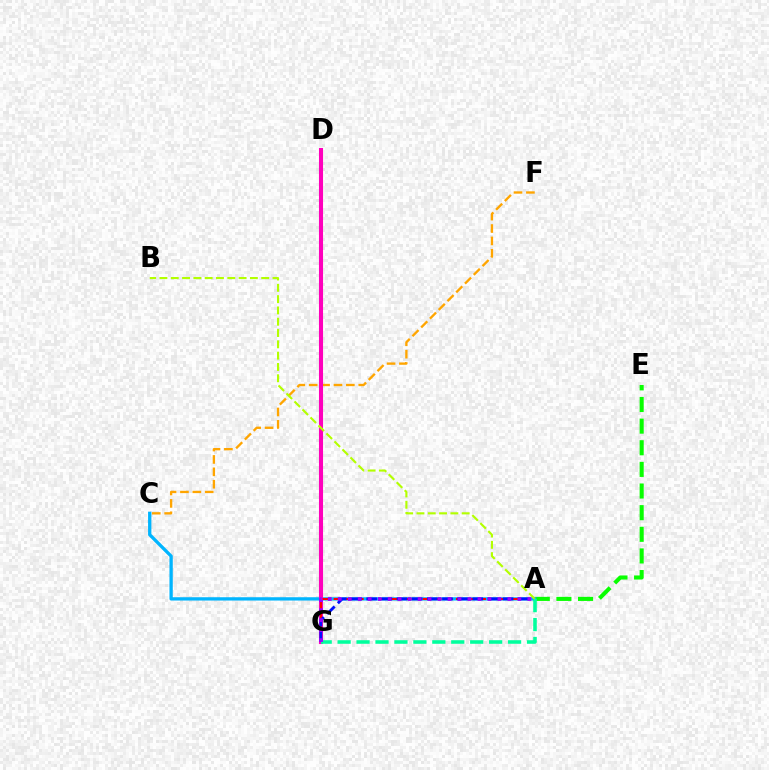{('A', 'E'): [{'color': '#08ff00', 'line_style': 'dashed', 'thickness': 2.94}], ('C', 'F'): [{'color': '#ffa500', 'line_style': 'dashed', 'thickness': 1.68}], ('A', 'C'): [{'color': '#00b5ff', 'line_style': 'solid', 'thickness': 2.38}], ('D', 'G'): [{'color': '#ff00bd', 'line_style': 'solid', 'thickness': 2.93}], ('A', 'G'): [{'color': '#ff0000', 'line_style': 'dashed', 'thickness': 1.51}, {'color': '#0010ff', 'line_style': 'dashed', 'thickness': 2.06}, {'color': '#00ff9d', 'line_style': 'dashed', 'thickness': 2.57}, {'color': '#9b00ff', 'line_style': 'dotted', 'thickness': 2.71}], ('A', 'B'): [{'color': '#b3ff00', 'line_style': 'dashed', 'thickness': 1.54}]}